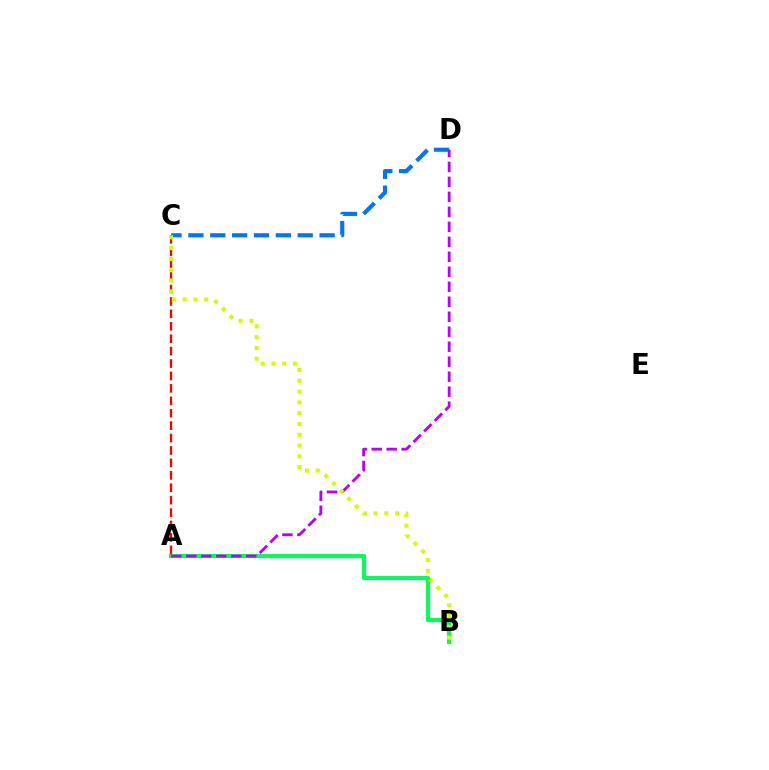{('A', 'B'): [{'color': '#00ff5c', 'line_style': 'solid', 'thickness': 2.96}], ('C', 'D'): [{'color': '#0074ff', 'line_style': 'dashed', 'thickness': 2.97}], ('A', 'D'): [{'color': '#b900ff', 'line_style': 'dashed', 'thickness': 2.04}], ('A', 'C'): [{'color': '#ff0000', 'line_style': 'dashed', 'thickness': 1.69}], ('B', 'C'): [{'color': '#d1ff00', 'line_style': 'dotted', 'thickness': 2.93}]}